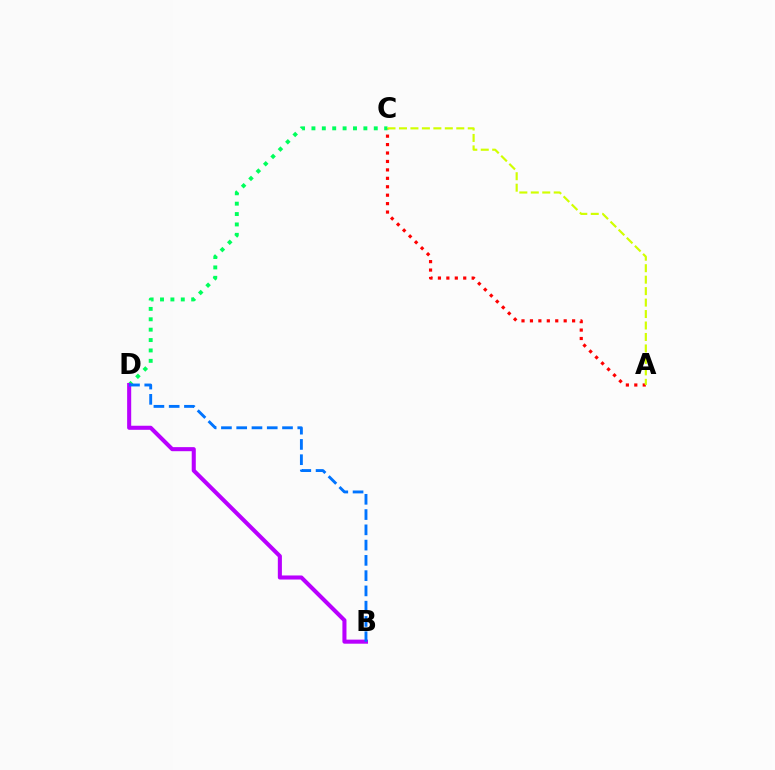{('A', 'C'): [{'color': '#ff0000', 'line_style': 'dotted', 'thickness': 2.29}, {'color': '#d1ff00', 'line_style': 'dashed', 'thickness': 1.56}], ('C', 'D'): [{'color': '#00ff5c', 'line_style': 'dotted', 'thickness': 2.82}], ('B', 'D'): [{'color': '#b900ff', 'line_style': 'solid', 'thickness': 2.93}, {'color': '#0074ff', 'line_style': 'dashed', 'thickness': 2.07}]}